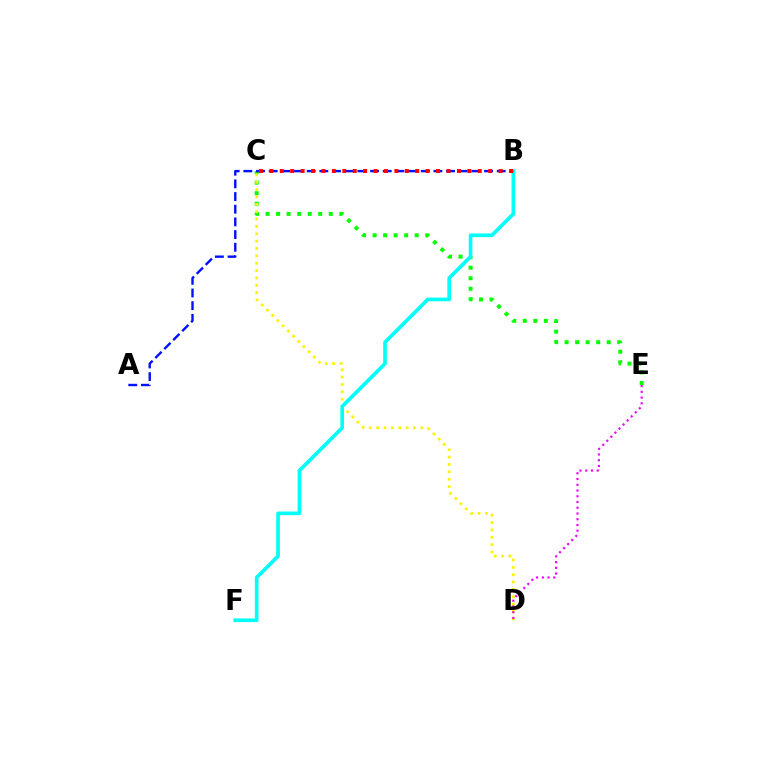{('C', 'E'): [{'color': '#08ff00', 'line_style': 'dotted', 'thickness': 2.86}], ('C', 'D'): [{'color': '#fcf500', 'line_style': 'dotted', 'thickness': 2.0}], ('B', 'F'): [{'color': '#00fff6', 'line_style': 'solid', 'thickness': 2.63}], ('D', 'E'): [{'color': '#ee00ff', 'line_style': 'dotted', 'thickness': 1.56}], ('A', 'B'): [{'color': '#0010ff', 'line_style': 'dashed', 'thickness': 1.72}], ('B', 'C'): [{'color': '#ff0000', 'line_style': 'dotted', 'thickness': 2.83}]}